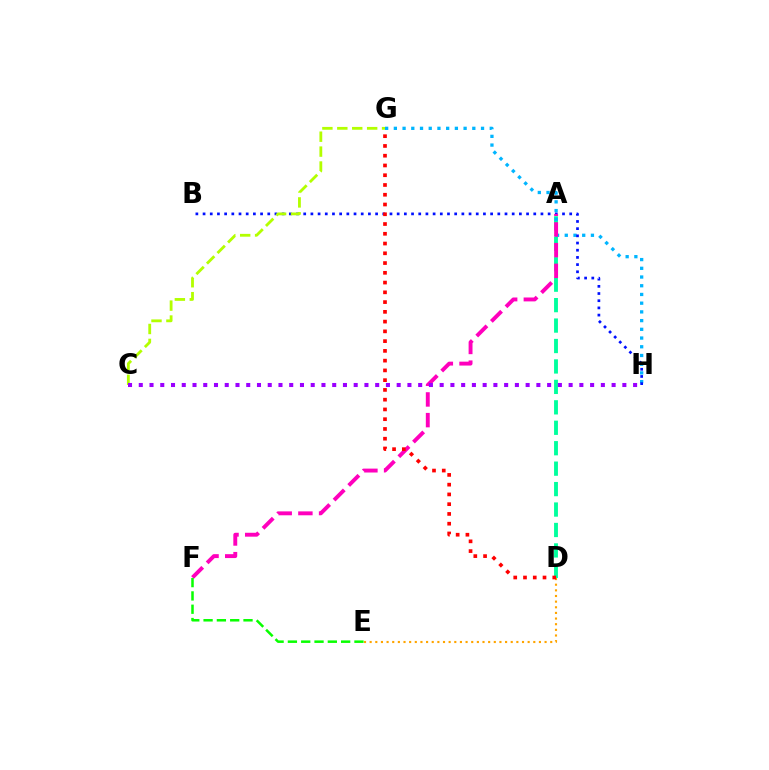{('A', 'D'): [{'color': '#00ff9d', 'line_style': 'dashed', 'thickness': 2.78}], ('G', 'H'): [{'color': '#00b5ff', 'line_style': 'dotted', 'thickness': 2.37}], ('B', 'H'): [{'color': '#0010ff', 'line_style': 'dotted', 'thickness': 1.95}], ('C', 'G'): [{'color': '#b3ff00', 'line_style': 'dashed', 'thickness': 2.03}], ('A', 'F'): [{'color': '#ff00bd', 'line_style': 'dashed', 'thickness': 2.81}], ('E', 'F'): [{'color': '#08ff00', 'line_style': 'dashed', 'thickness': 1.81}], ('D', 'E'): [{'color': '#ffa500', 'line_style': 'dotted', 'thickness': 1.53}], ('D', 'G'): [{'color': '#ff0000', 'line_style': 'dotted', 'thickness': 2.65}], ('C', 'H'): [{'color': '#9b00ff', 'line_style': 'dotted', 'thickness': 2.92}]}